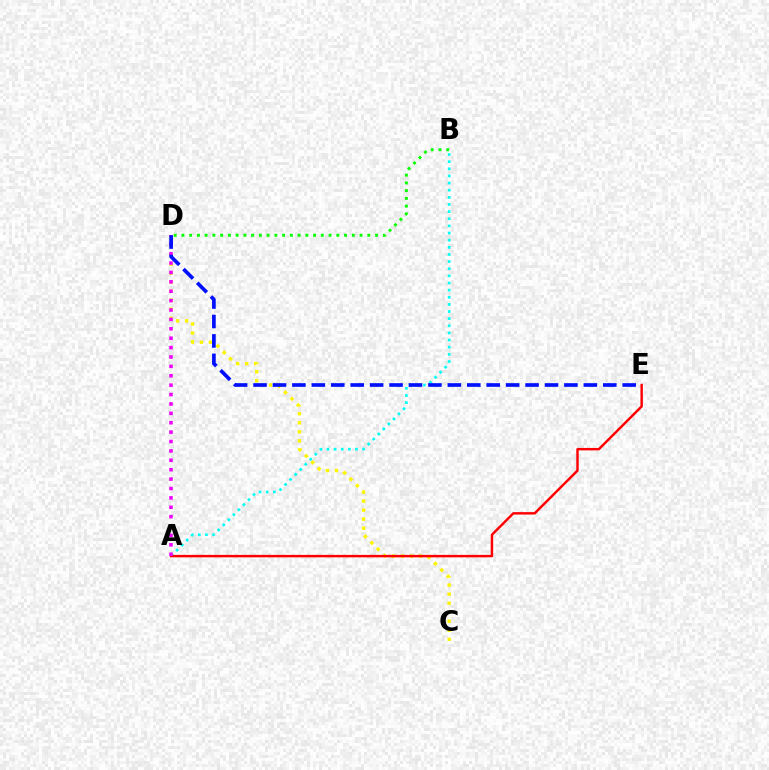{('C', 'D'): [{'color': '#fcf500', 'line_style': 'dotted', 'thickness': 2.45}], ('A', 'B'): [{'color': '#00fff6', 'line_style': 'dotted', 'thickness': 1.94}], ('A', 'E'): [{'color': '#ff0000', 'line_style': 'solid', 'thickness': 1.76}], ('B', 'D'): [{'color': '#08ff00', 'line_style': 'dotted', 'thickness': 2.1}], ('A', 'D'): [{'color': '#ee00ff', 'line_style': 'dotted', 'thickness': 2.55}], ('D', 'E'): [{'color': '#0010ff', 'line_style': 'dashed', 'thickness': 2.64}]}